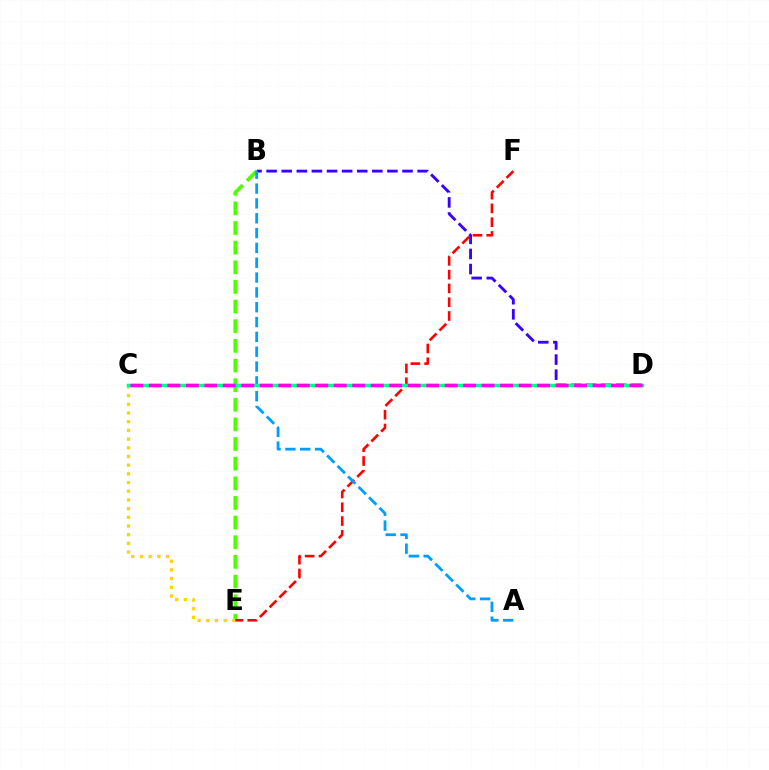{('B', 'E'): [{'color': '#4fff00', 'line_style': 'dashed', 'thickness': 2.67}], ('B', 'D'): [{'color': '#3700ff', 'line_style': 'dashed', 'thickness': 2.05}], ('C', 'E'): [{'color': '#ffd500', 'line_style': 'dotted', 'thickness': 2.36}], ('E', 'F'): [{'color': '#ff0000', 'line_style': 'dashed', 'thickness': 1.87}], ('A', 'B'): [{'color': '#009eff', 'line_style': 'dashed', 'thickness': 2.01}], ('C', 'D'): [{'color': '#00ff86', 'line_style': 'solid', 'thickness': 2.52}, {'color': '#ff00ed', 'line_style': 'dashed', 'thickness': 2.51}]}